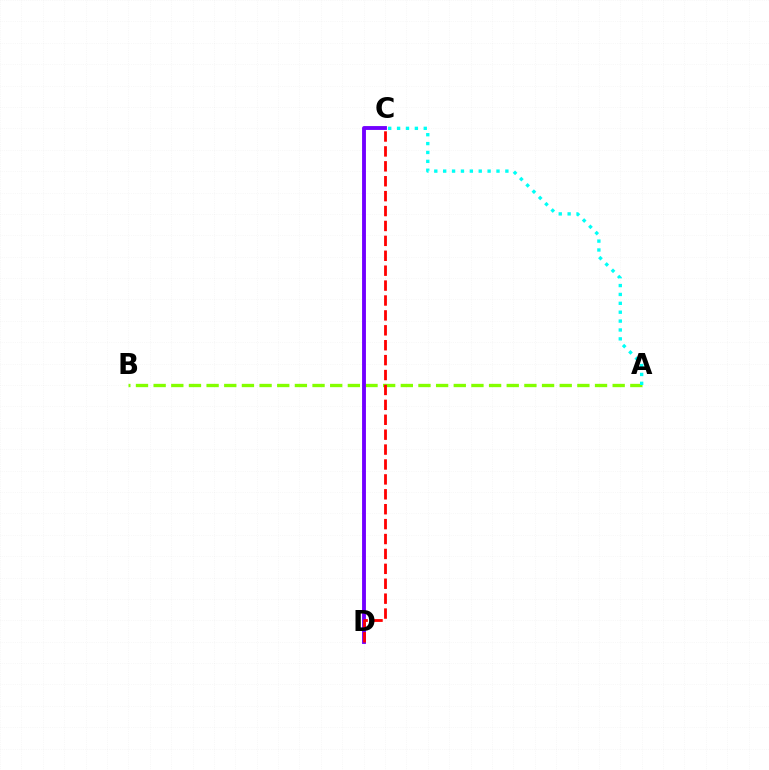{('A', 'B'): [{'color': '#84ff00', 'line_style': 'dashed', 'thickness': 2.4}], ('C', 'D'): [{'color': '#7200ff', 'line_style': 'solid', 'thickness': 2.78}, {'color': '#ff0000', 'line_style': 'dashed', 'thickness': 2.03}], ('A', 'C'): [{'color': '#00fff6', 'line_style': 'dotted', 'thickness': 2.41}]}